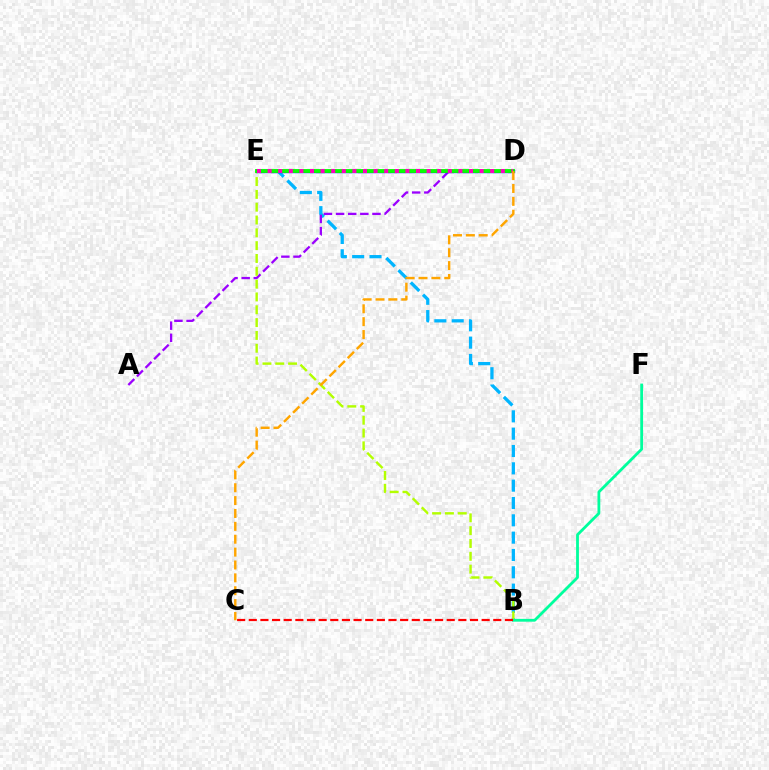{('B', 'E'): [{'color': '#00b5ff', 'line_style': 'dashed', 'thickness': 2.35}, {'color': '#b3ff00', 'line_style': 'dashed', 'thickness': 1.74}], ('A', 'D'): [{'color': '#9b00ff', 'line_style': 'dashed', 'thickness': 1.65}], ('B', 'F'): [{'color': '#00ff9d', 'line_style': 'solid', 'thickness': 2.02}], ('D', 'E'): [{'color': '#0010ff', 'line_style': 'solid', 'thickness': 2.43}, {'color': '#08ff00', 'line_style': 'solid', 'thickness': 2.77}, {'color': '#ff00bd', 'line_style': 'dotted', 'thickness': 2.88}], ('B', 'C'): [{'color': '#ff0000', 'line_style': 'dashed', 'thickness': 1.58}], ('C', 'D'): [{'color': '#ffa500', 'line_style': 'dashed', 'thickness': 1.75}]}